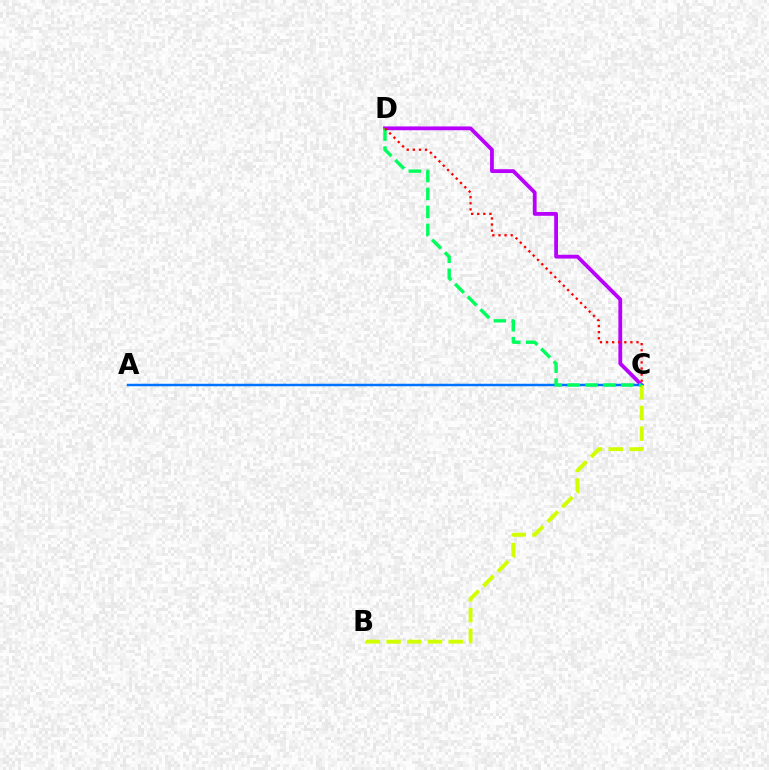{('C', 'D'): [{'color': '#b900ff', 'line_style': 'solid', 'thickness': 2.73}, {'color': '#00ff5c', 'line_style': 'dashed', 'thickness': 2.43}, {'color': '#ff0000', 'line_style': 'dotted', 'thickness': 1.65}], ('A', 'C'): [{'color': '#0074ff', 'line_style': 'solid', 'thickness': 1.79}], ('B', 'C'): [{'color': '#d1ff00', 'line_style': 'dashed', 'thickness': 2.81}]}